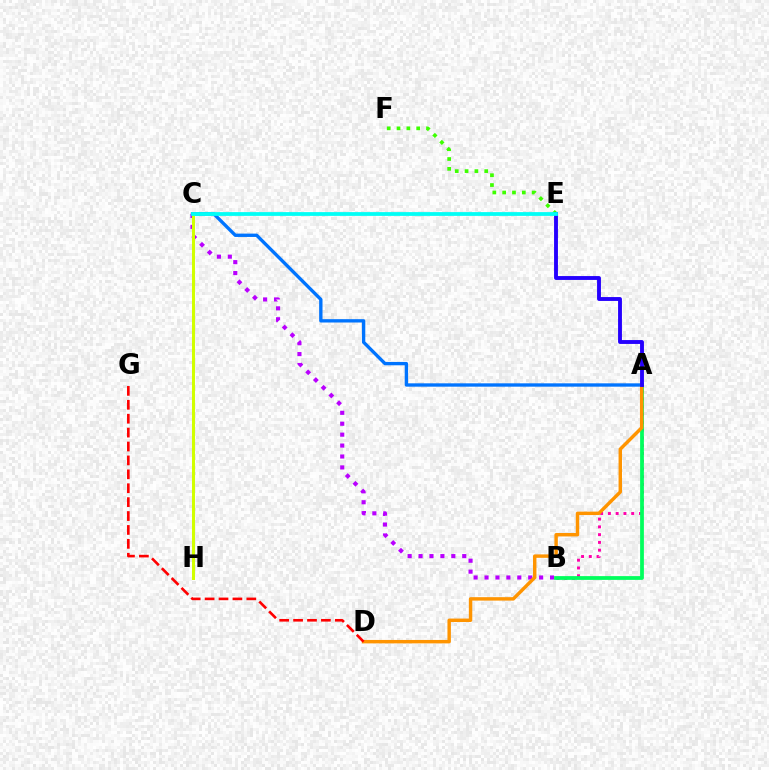{('B', 'C'): [{'color': '#b900ff', 'line_style': 'dotted', 'thickness': 2.97}], ('A', 'B'): [{'color': '#ff00ac', 'line_style': 'dotted', 'thickness': 2.11}, {'color': '#00ff5c', 'line_style': 'solid', 'thickness': 2.71}], ('A', 'C'): [{'color': '#0074ff', 'line_style': 'solid', 'thickness': 2.41}], ('A', 'D'): [{'color': '#ff9400', 'line_style': 'solid', 'thickness': 2.47}], ('C', 'H'): [{'color': '#d1ff00', 'line_style': 'solid', 'thickness': 2.19}], ('E', 'F'): [{'color': '#3dff00', 'line_style': 'dotted', 'thickness': 2.67}], ('A', 'E'): [{'color': '#2500ff', 'line_style': 'solid', 'thickness': 2.79}], ('D', 'G'): [{'color': '#ff0000', 'line_style': 'dashed', 'thickness': 1.89}], ('C', 'E'): [{'color': '#00fff6', 'line_style': 'solid', 'thickness': 2.71}]}